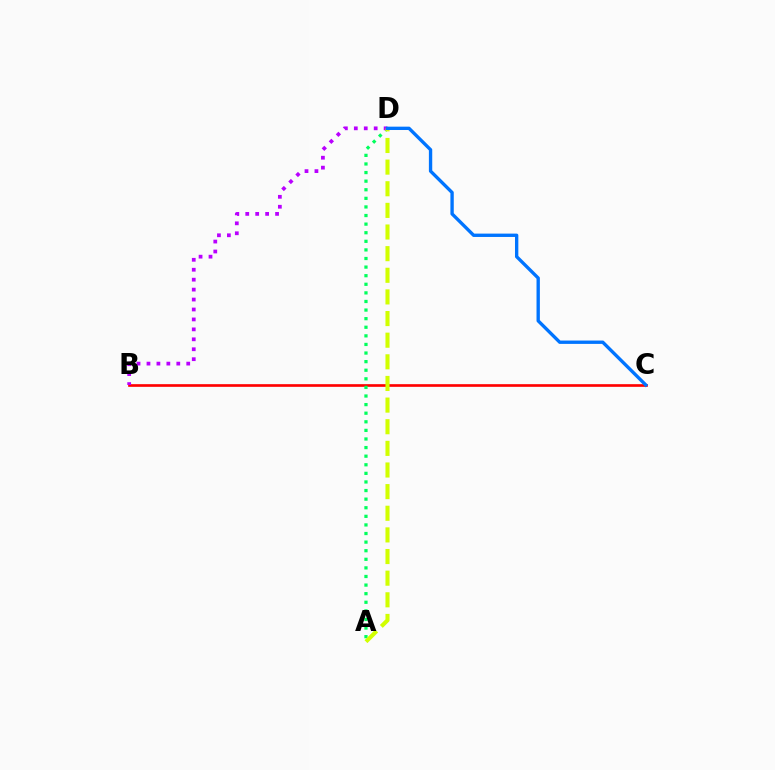{('B', 'C'): [{'color': '#ff0000', 'line_style': 'solid', 'thickness': 1.92}], ('A', 'D'): [{'color': '#00ff5c', 'line_style': 'dotted', 'thickness': 2.34}, {'color': '#d1ff00', 'line_style': 'dashed', 'thickness': 2.94}], ('B', 'D'): [{'color': '#b900ff', 'line_style': 'dotted', 'thickness': 2.7}], ('C', 'D'): [{'color': '#0074ff', 'line_style': 'solid', 'thickness': 2.41}]}